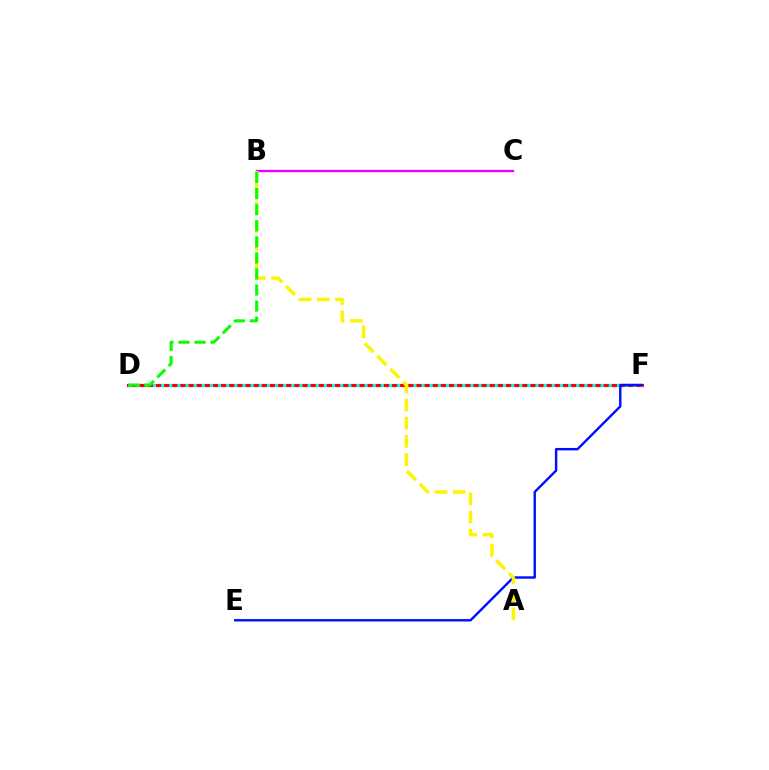{('D', 'F'): [{'color': '#ff0000', 'line_style': 'solid', 'thickness': 2.26}, {'color': '#00fff6', 'line_style': 'dotted', 'thickness': 2.21}], ('B', 'C'): [{'color': '#ee00ff', 'line_style': 'solid', 'thickness': 1.67}], ('E', 'F'): [{'color': '#0010ff', 'line_style': 'solid', 'thickness': 1.75}], ('A', 'B'): [{'color': '#fcf500', 'line_style': 'dashed', 'thickness': 2.47}], ('B', 'D'): [{'color': '#08ff00', 'line_style': 'dashed', 'thickness': 2.18}]}